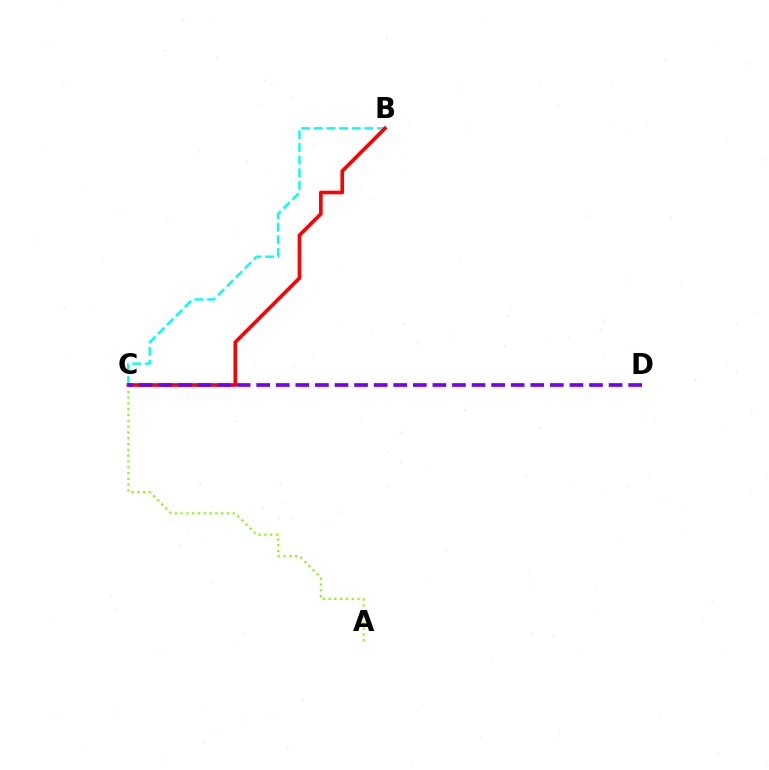{('B', 'C'): [{'color': '#00fff6', 'line_style': 'dashed', 'thickness': 1.72}, {'color': '#ff0000', 'line_style': 'solid', 'thickness': 2.61}], ('A', 'C'): [{'color': '#84ff00', 'line_style': 'dotted', 'thickness': 1.57}], ('C', 'D'): [{'color': '#7200ff', 'line_style': 'dashed', 'thickness': 2.66}]}